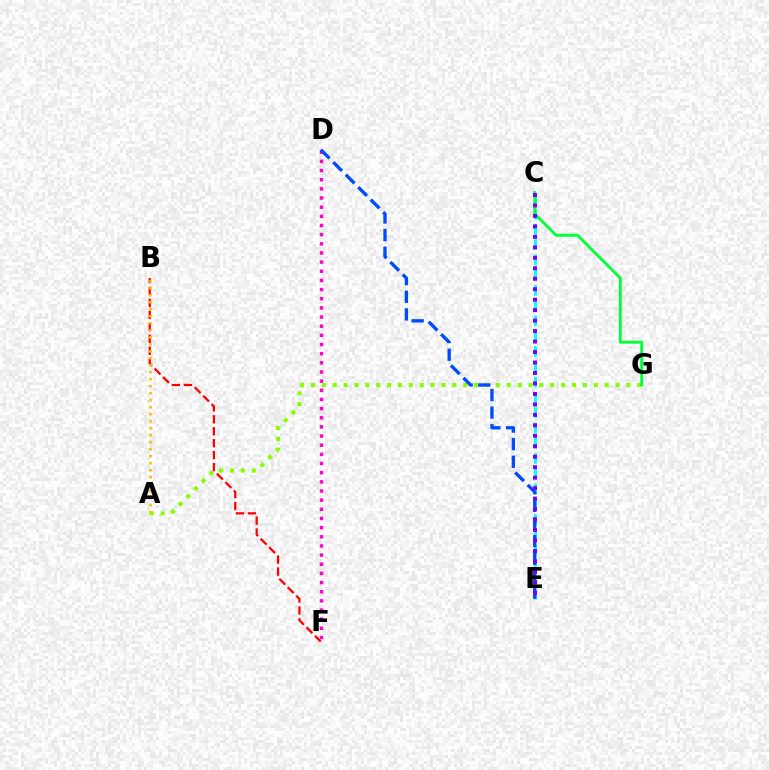{('A', 'G'): [{'color': '#84ff00', 'line_style': 'dotted', 'thickness': 2.96}], ('D', 'F'): [{'color': '#ff00cf', 'line_style': 'dotted', 'thickness': 2.49}], ('B', 'F'): [{'color': '#ff0000', 'line_style': 'dashed', 'thickness': 1.62}], ('C', 'E'): [{'color': '#00fff6', 'line_style': 'dashed', 'thickness': 2.07}, {'color': '#7200ff', 'line_style': 'dotted', 'thickness': 2.84}], ('D', 'E'): [{'color': '#004bff', 'line_style': 'dashed', 'thickness': 2.4}], ('C', 'G'): [{'color': '#00ff39', 'line_style': 'solid', 'thickness': 2.07}], ('A', 'B'): [{'color': '#ffbd00', 'line_style': 'dotted', 'thickness': 1.9}]}